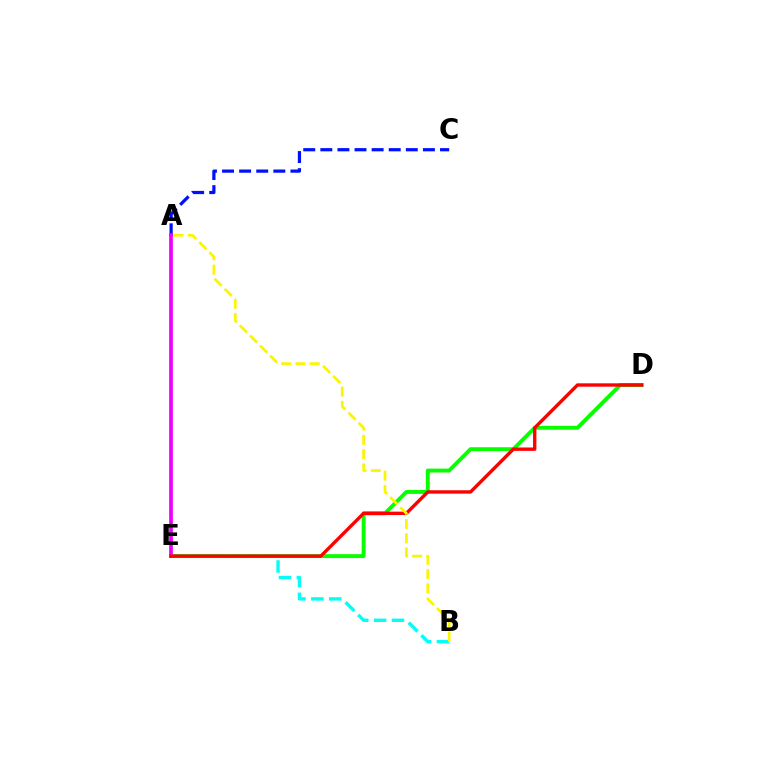{('B', 'E'): [{'color': '#00fff6', 'line_style': 'dashed', 'thickness': 2.43}], ('D', 'E'): [{'color': '#08ff00', 'line_style': 'solid', 'thickness': 2.81}, {'color': '#ff0000', 'line_style': 'solid', 'thickness': 2.43}], ('A', 'C'): [{'color': '#0010ff', 'line_style': 'dashed', 'thickness': 2.32}], ('A', 'E'): [{'color': '#ee00ff', 'line_style': 'solid', 'thickness': 2.68}], ('A', 'B'): [{'color': '#fcf500', 'line_style': 'dashed', 'thickness': 1.94}]}